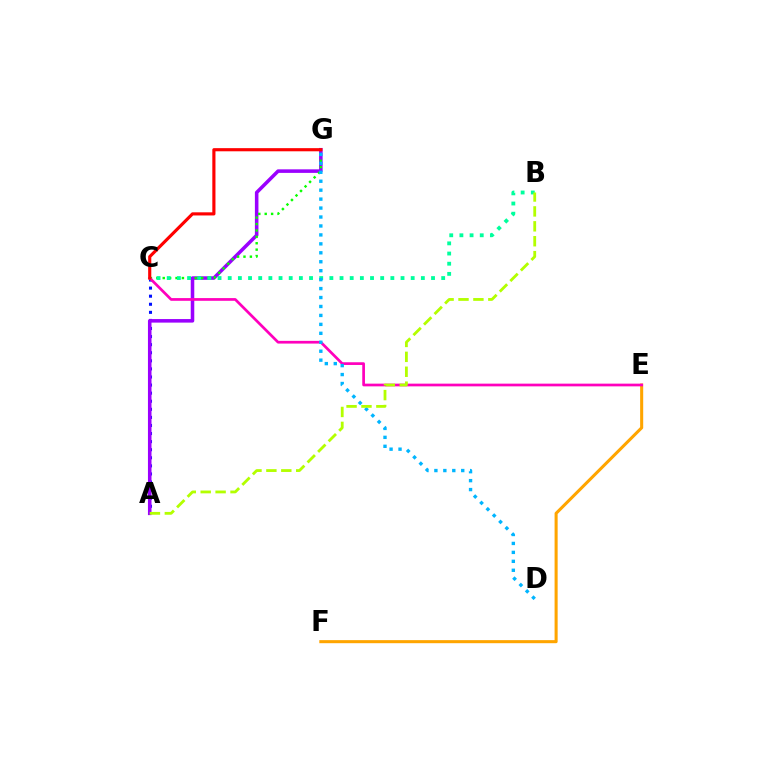{('A', 'C'): [{'color': '#0010ff', 'line_style': 'dotted', 'thickness': 2.2}], ('A', 'G'): [{'color': '#9b00ff', 'line_style': 'solid', 'thickness': 2.56}], ('E', 'F'): [{'color': '#ffa500', 'line_style': 'solid', 'thickness': 2.2}], ('C', 'G'): [{'color': '#08ff00', 'line_style': 'dotted', 'thickness': 1.74}, {'color': '#ff0000', 'line_style': 'solid', 'thickness': 2.26}], ('C', 'E'): [{'color': '#ff00bd', 'line_style': 'solid', 'thickness': 1.95}], ('B', 'C'): [{'color': '#00ff9d', 'line_style': 'dotted', 'thickness': 2.76}], ('D', 'G'): [{'color': '#00b5ff', 'line_style': 'dotted', 'thickness': 2.43}], ('A', 'B'): [{'color': '#b3ff00', 'line_style': 'dashed', 'thickness': 2.03}]}